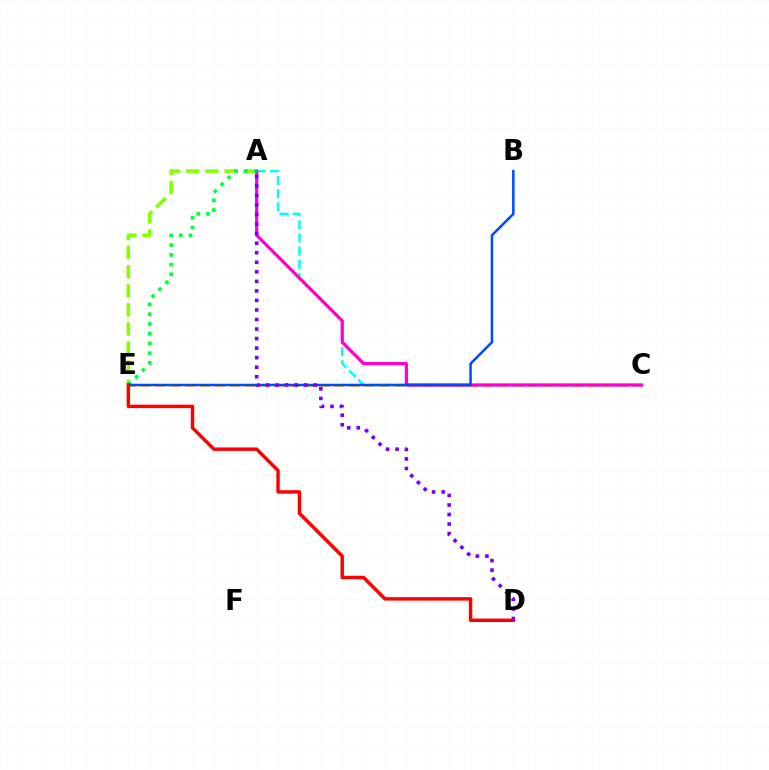{('C', 'E'): [{'color': '#ffbd00', 'line_style': 'dashed', 'thickness': 2.02}], ('A', 'E'): [{'color': '#84ff00', 'line_style': 'dashed', 'thickness': 2.59}, {'color': '#00ff39', 'line_style': 'dotted', 'thickness': 2.64}], ('A', 'C'): [{'color': '#00fff6', 'line_style': 'dashed', 'thickness': 1.78}, {'color': '#ff00cf', 'line_style': 'solid', 'thickness': 2.3}], ('B', 'E'): [{'color': '#004bff', 'line_style': 'solid', 'thickness': 1.82}], ('D', 'E'): [{'color': '#ff0000', 'line_style': 'solid', 'thickness': 2.48}], ('A', 'D'): [{'color': '#7200ff', 'line_style': 'dotted', 'thickness': 2.59}]}